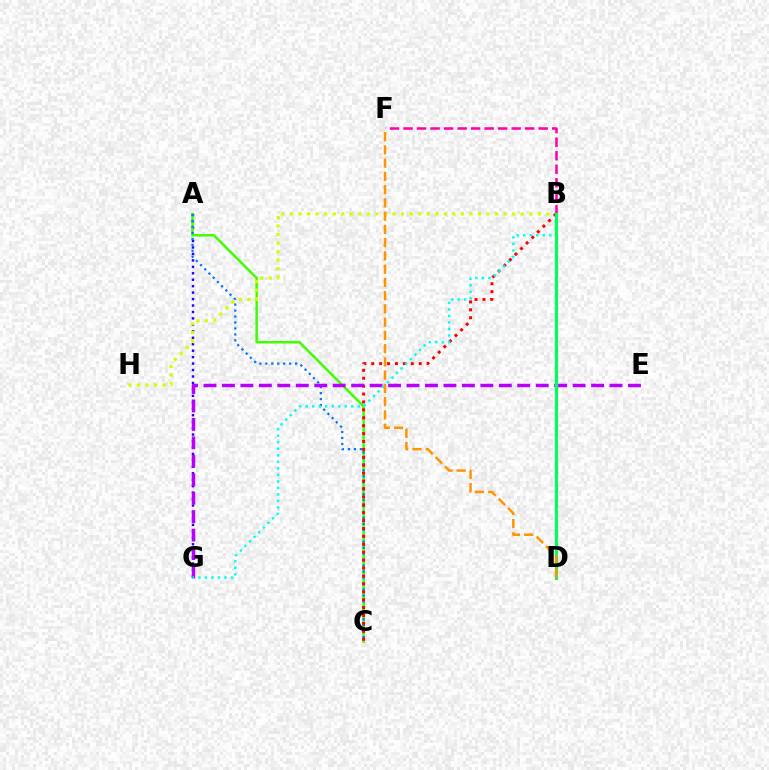{('A', 'G'): [{'color': '#2500ff', 'line_style': 'dotted', 'thickness': 1.75}], ('A', 'C'): [{'color': '#3dff00', 'line_style': 'solid', 'thickness': 1.79}, {'color': '#0074ff', 'line_style': 'dotted', 'thickness': 1.62}], ('B', 'H'): [{'color': '#d1ff00', 'line_style': 'dotted', 'thickness': 2.32}], ('B', 'F'): [{'color': '#ff00ac', 'line_style': 'dashed', 'thickness': 1.84}], ('B', 'C'): [{'color': '#ff0000', 'line_style': 'dotted', 'thickness': 2.15}], ('E', 'G'): [{'color': '#b900ff', 'line_style': 'dashed', 'thickness': 2.51}], ('B', 'G'): [{'color': '#00fff6', 'line_style': 'dotted', 'thickness': 1.77}], ('B', 'D'): [{'color': '#00ff5c', 'line_style': 'solid', 'thickness': 2.24}], ('D', 'F'): [{'color': '#ff9400', 'line_style': 'dashed', 'thickness': 1.8}]}